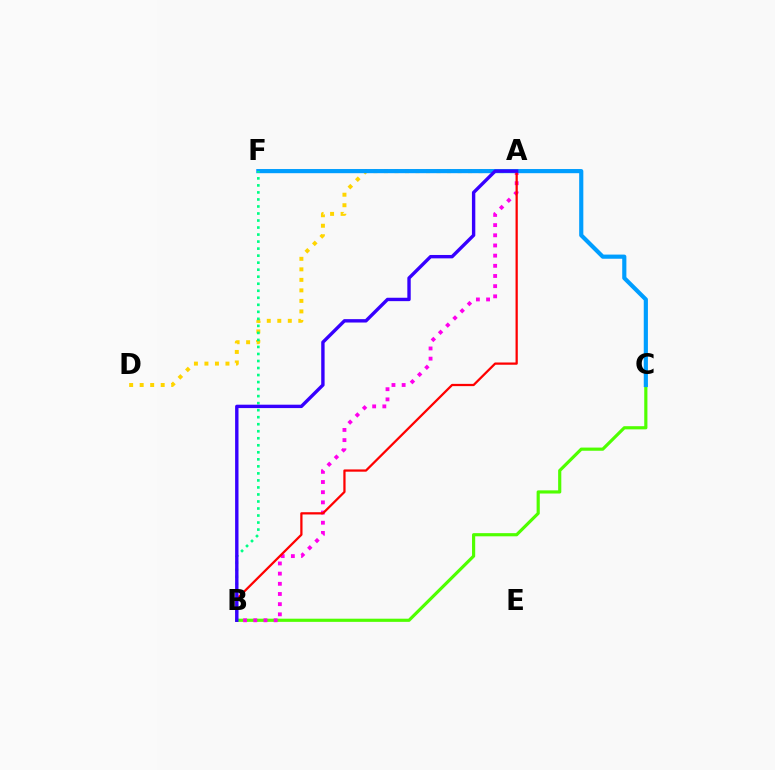{('B', 'C'): [{'color': '#4fff00', 'line_style': 'solid', 'thickness': 2.28}], ('A', 'B'): [{'color': '#ff00ed', 'line_style': 'dotted', 'thickness': 2.76}, {'color': '#ff0000', 'line_style': 'solid', 'thickness': 1.62}, {'color': '#3700ff', 'line_style': 'solid', 'thickness': 2.44}], ('A', 'D'): [{'color': '#ffd500', 'line_style': 'dotted', 'thickness': 2.86}], ('C', 'F'): [{'color': '#009eff', 'line_style': 'solid', 'thickness': 2.99}], ('B', 'F'): [{'color': '#00ff86', 'line_style': 'dotted', 'thickness': 1.91}]}